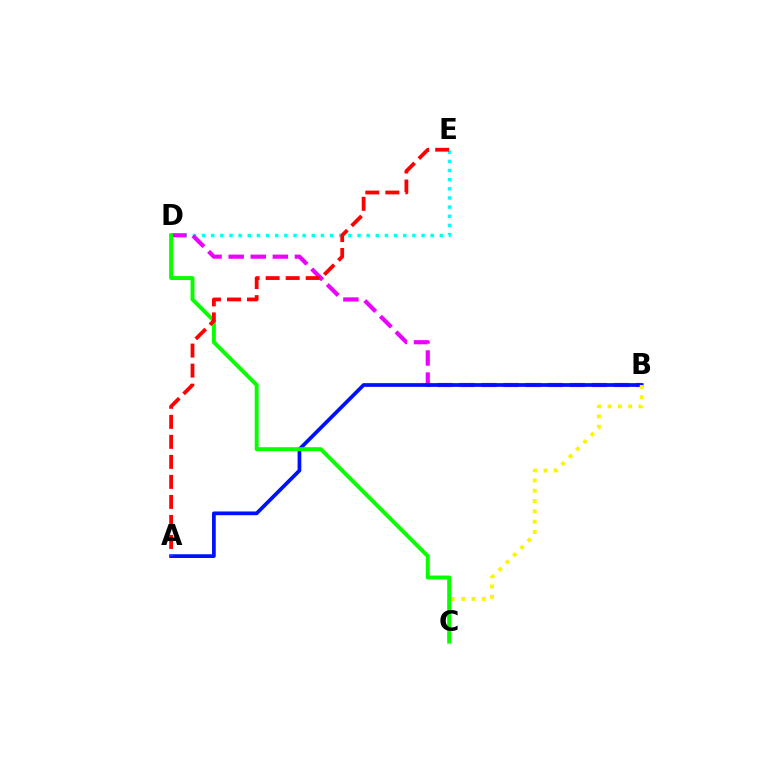{('D', 'E'): [{'color': '#00fff6', 'line_style': 'dotted', 'thickness': 2.48}], ('B', 'D'): [{'color': '#ee00ff', 'line_style': 'dashed', 'thickness': 3.0}], ('A', 'B'): [{'color': '#0010ff', 'line_style': 'solid', 'thickness': 2.68}], ('B', 'C'): [{'color': '#fcf500', 'line_style': 'dotted', 'thickness': 2.8}], ('C', 'D'): [{'color': '#08ff00', 'line_style': 'solid', 'thickness': 2.84}], ('A', 'E'): [{'color': '#ff0000', 'line_style': 'dashed', 'thickness': 2.72}]}